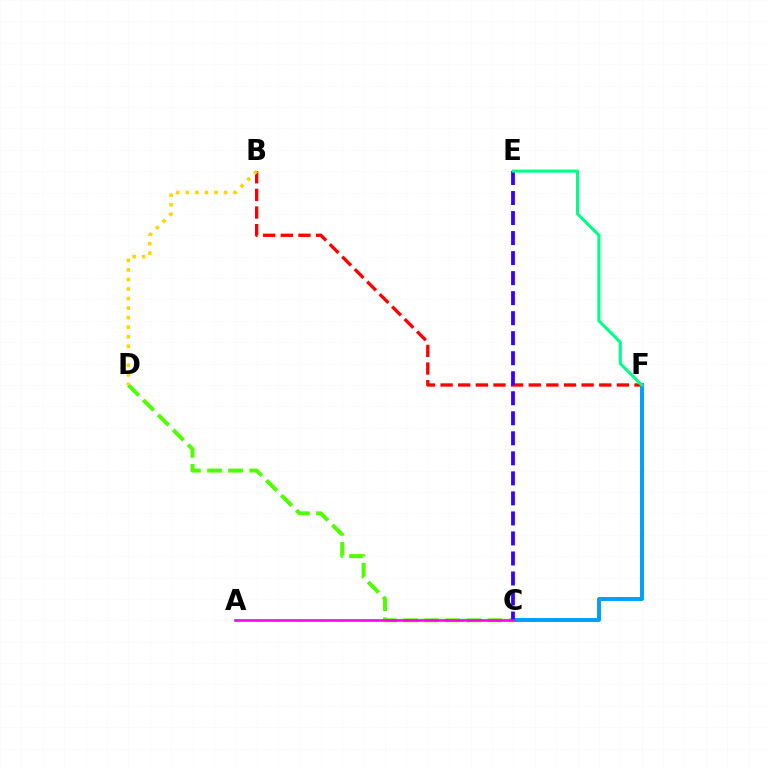{('C', 'F'): [{'color': '#009eff', 'line_style': 'solid', 'thickness': 2.84}], ('B', 'F'): [{'color': '#ff0000', 'line_style': 'dashed', 'thickness': 2.4}], ('C', 'D'): [{'color': '#4fff00', 'line_style': 'dashed', 'thickness': 2.87}], ('C', 'E'): [{'color': '#3700ff', 'line_style': 'dashed', 'thickness': 2.72}], ('B', 'D'): [{'color': '#ffd500', 'line_style': 'dotted', 'thickness': 2.59}], ('A', 'C'): [{'color': '#ff00ed', 'line_style': 'solid', 'thickness': 1.88}], ('E', 'F'): [{'color': '#00ff86', 'line_style': 'solid', 'thickness': 2.2}]}